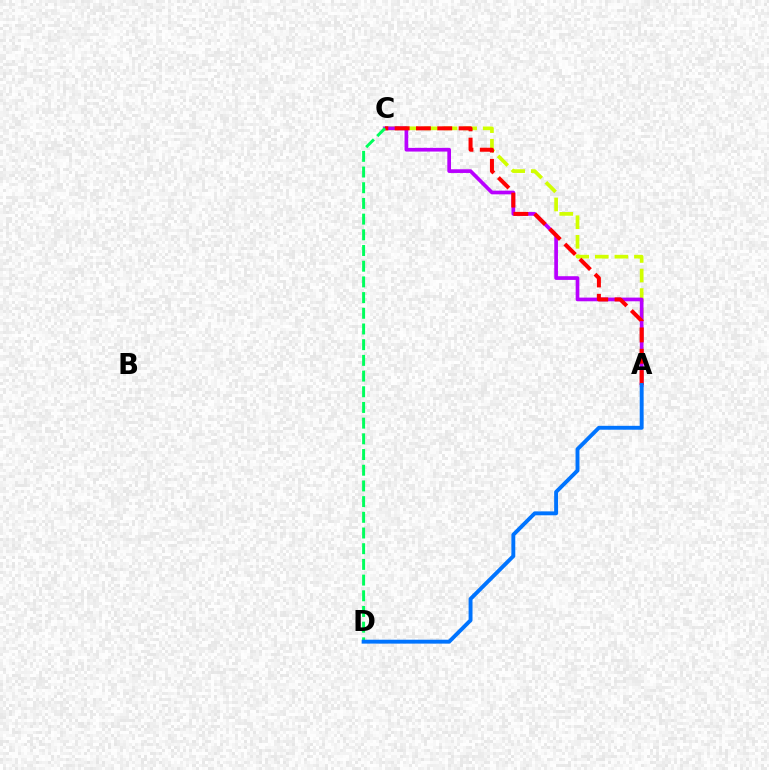{('A', 'C'): [{'color': '#d1ff00', 'line_style': 'dashed', 'thickness': 2.66}, {'color': '#b900ff', 'line_style': 'solid', 'thickness': 2.65}, {'color': '#ff0000', 'line_style': 'dashed', 'thickness': 2.89}], ('C', 'D'): [{'color': '#00ff5c', 'line_style': 'dashed', 'thickness': 2.13}], ('A', 'D'): [{'color': '#0074ff', 'line_style': 'solid', 'thickness': 2.81}]}